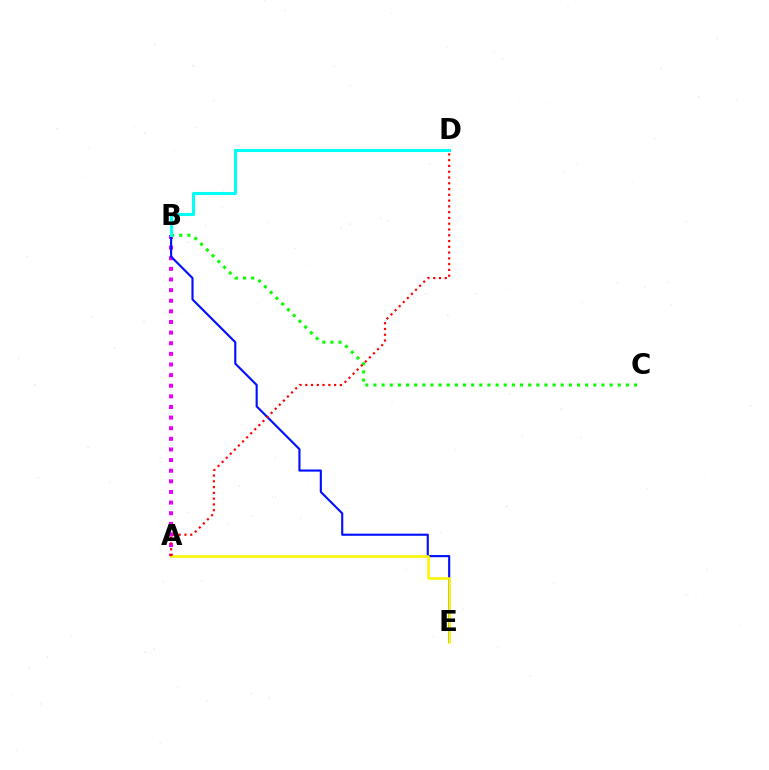{('A', 'B'): [{'color': '#ee00ff', 'line_style': 'dotted', 'thickness': 2.89}], ('B', 'E'): [{'color': '#0010ff', 'line_style': 'solid', 'thickness': 1.53}], ('B', 'C'): [{'color': '#08ff00', 'line_style': 'dotted', 'thickness': 2.21}], ('A', 'E'): [{'color': '#fcf500', 'line_style': 'solid', 'thickness': 1.85}], ('A', 'D'): [{'color': '#ff0000', 'line_style': 'dotted', 'thickness': 1.57}], ('B', 'D'): [{'color': '#00fff6', 'line_style': 'solid', 'thickness': 2.22}]}